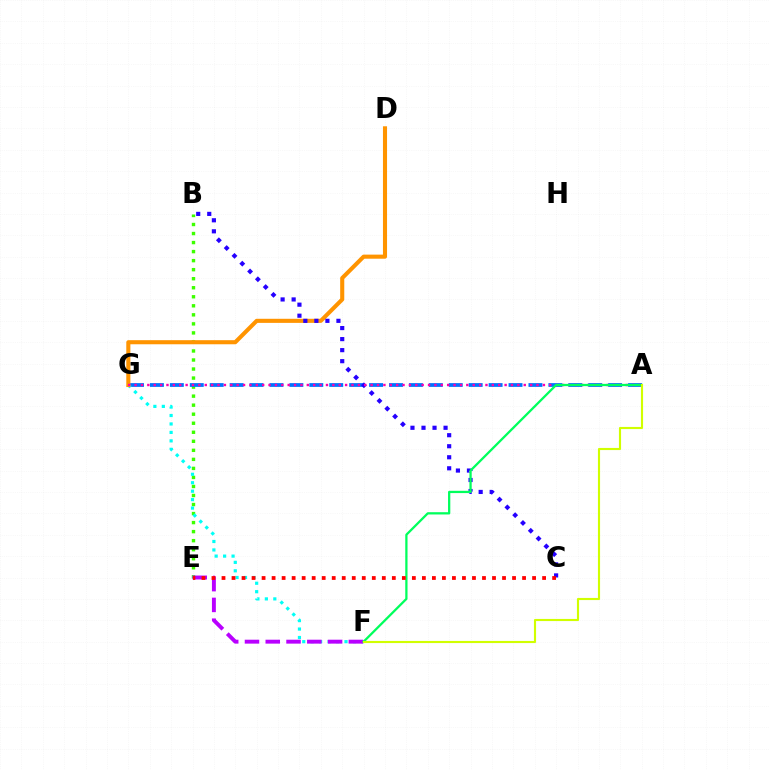{('B', 'E'): [{'color': '#3dff00', 'line_style': 'dotted', 'thickness': 2.45}], ('A', 'G'): [{'color': '#0074ff', 'line_style': 'dashed', 'thickness': 2.71}, {'color': '#ff00ac', 'line_style': 'dotted', 'thickness': 1.73}], ('F', 'G'): [{'color': '#00fff6', 'line_style': 'dotted', 'thickness': 2.3}], ('D', 'G'): [{'color': '#ff9400', 'line_style': 'solid', 'thickness': 2.94}], ('B', 'C'): [{'color': '#2500ff', 'line_style': 'dotted', 'thickness': 3.0}], ('E', 'F'): [{'color': '#b900ff', 'line_style': 'dashed', 'thickness': 2.82}], ('A', 'F'): [{'color': '#00ff5c', 'line_style': 'solid', 'thickness': 1.64}, {'color': '#d1ff00', 'line_style': 'solid', 'thickness': 1.53}], ('C', 'E'): [{'color': '#ff0000', 'line_style': 'dotted', 'thickness': 2.72}]}